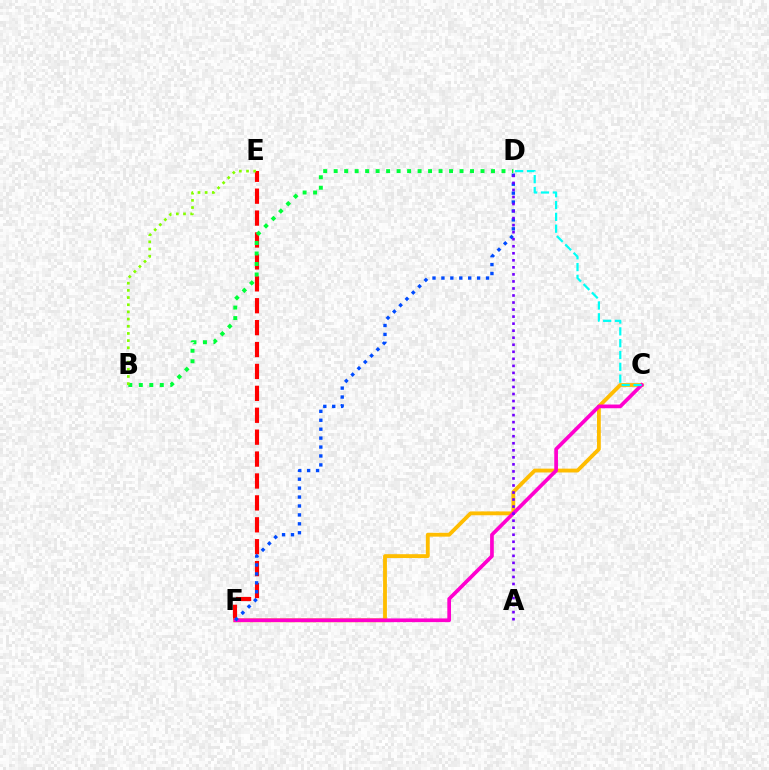{('E', 'F'): [{'color': '#ff0000', 'line_style': 'dashed', 'thickness': 2.98}], ('C', 'F'): [{'color': '#ffbd00', 'line_style': 'solid', 'thickness': 2.76}, {'color': '#ff00cf', 'line_style': 'solid', 'thickness': 2.67}], ('C', 'D'): [{'color': '#00fff6', 'line_style': 'dashed', 'thickness': 1.61}], ('B', 'D'): [{'color': '#00ff39', 'line_style': 'dotted', 'thickness': 2.85}], ('B', 'E'): [{'color': '#84ff00', 'line_style': 'dotted', 'thickness': 1.95}], ('D', 'F'): [{'color': '#004bff', 'line_style': 'dotted', 'thickness': 2.42}], ('A', 'D'): [{'color': '#7200ff', 'line_style': 'dotted', 'thickness': 1.91}]}